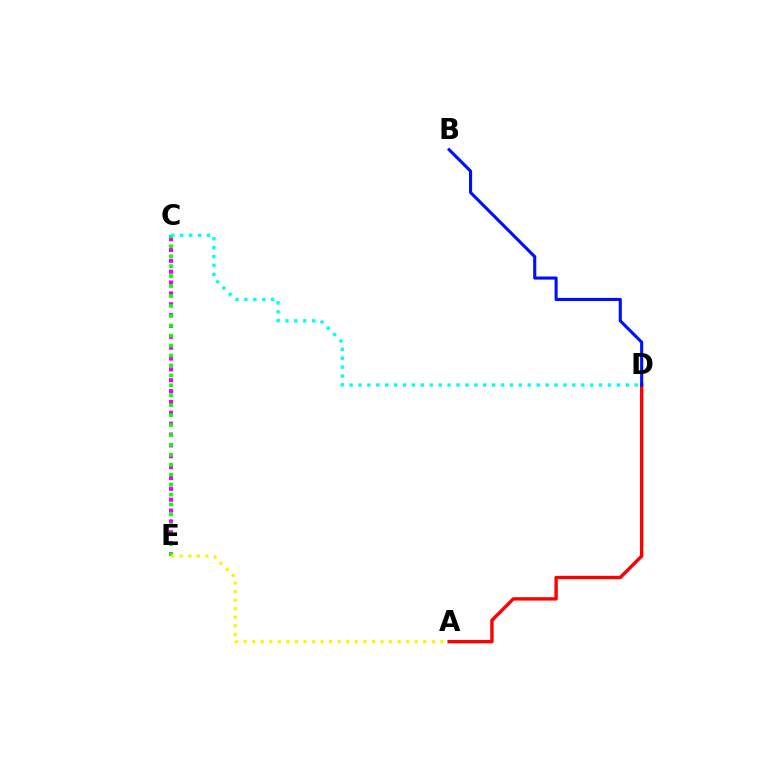{('C', 'E'): [{'color': '#ee00ff', 'line_style': 'dotted', 'thickness': 2.95}, {'color': '#08ff00', 'line_style': 'dotted', 'thickness': 2.7}], ('C', 'D'): [{'color': '#00fff6', 'line_style': 'dotted', 'thickness': 2.42}], ('A', 'E'): [{'color': '#fcf500', 'line_style': 'dotted', 'thickness': 2.32}], ('A', 'D'): [{'color': '#ff0000', 'line_style': 'solid', 'thickness': 2.44}], ('B', 'D'): [{'color': '#0010ff', 'line_style': 'solid', 'thickness': 2.23}]}